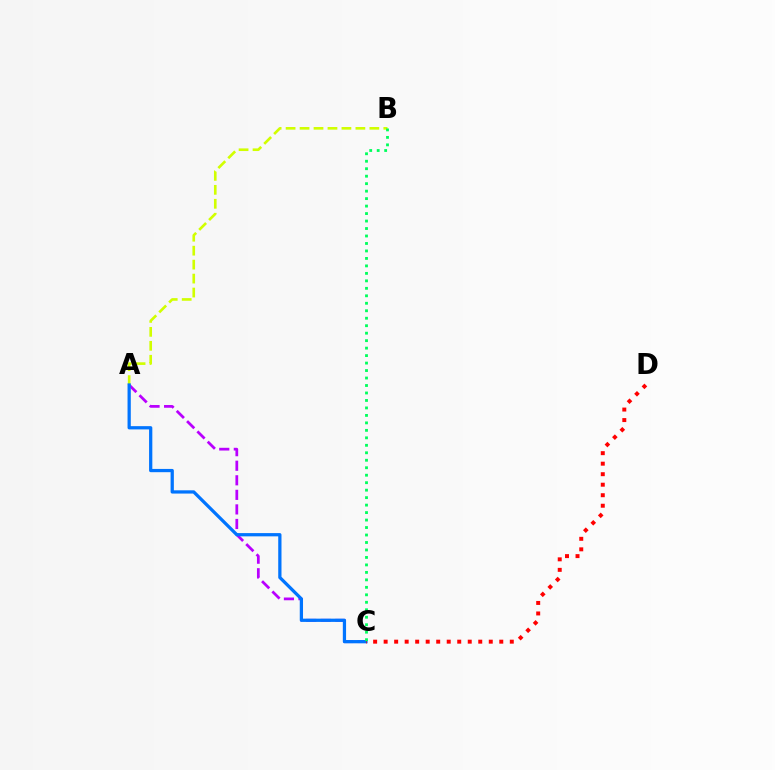{('A', 'C'): [{'color': '#b900ff', 'line_style': 'dashed', 'thickness': 1.98}, {'color': '#0074ff', 'line_style': 'solid', 'thickness': 2.34}], ('A', 'B'): [{'color': '#d1ff00', 'line_style': 'dashed', 'thickness': 1.9}], ('C', 'D'): [{'color': '#ff0000', 'line_style': 'dotted', 'thickness': 2.86}], ('B', 'C'): [{'color': '#00ff5c', 'line_style': 'dotted', 'thickness': 2.03}]}